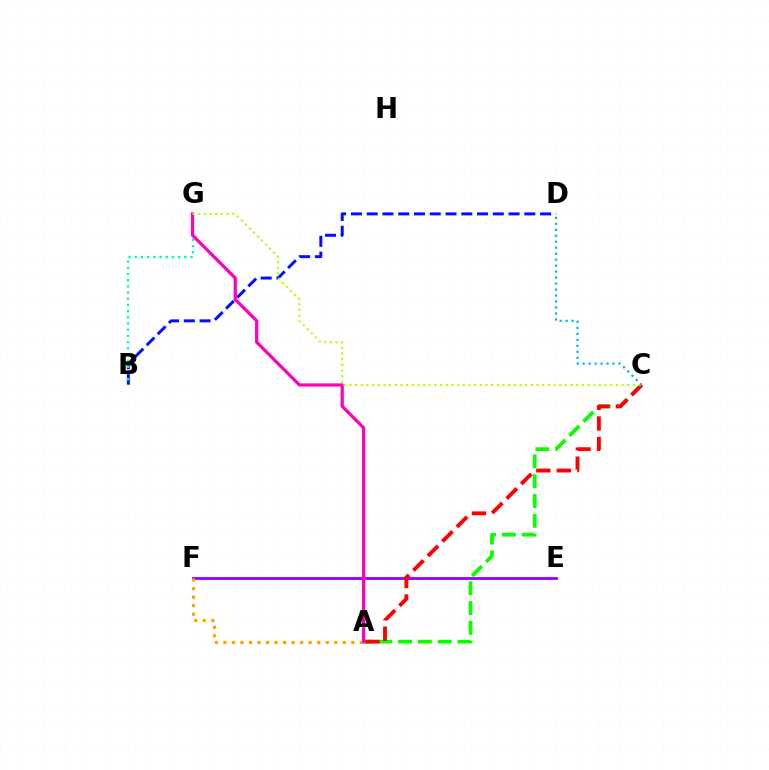{('E', 'F'): [{'color': '#9b00ff', 'line_style': 'solid', 'thickness': 2.06}], ('A', 'F'): [{'color': '#ffa500', 'line_style': 'dotted', 'thickness': 2.32}], ('B', 'D'): [{'color': '#0010ff', 'line_style': 'dashed', 'thickness': 2.14}], ('A', 'C'): [{'color': '#08ff00', 'line_style': 'dashed', 'thickness': 2.69}, {'color': '#ff0000', 'line_style': 'dashed', 'thickness': 2.79}], ('B', 'G'): [{'color': '#00ff9d', 'line_style': 'dotted', 'thickness': 1.68}], ('A', 'G'): [{'color': '#ff00bd', 'line_style': 'solid', 'thickness': 2.33}], ('C', 'G'): [{'color': '#b3ff00', 'line_style': 'dotted', 'thickness': 1.54}], ('C', 'D'): [{'color': '#00b5ff', 'line_style': 'dotted', 'thickness': 1.62}]}